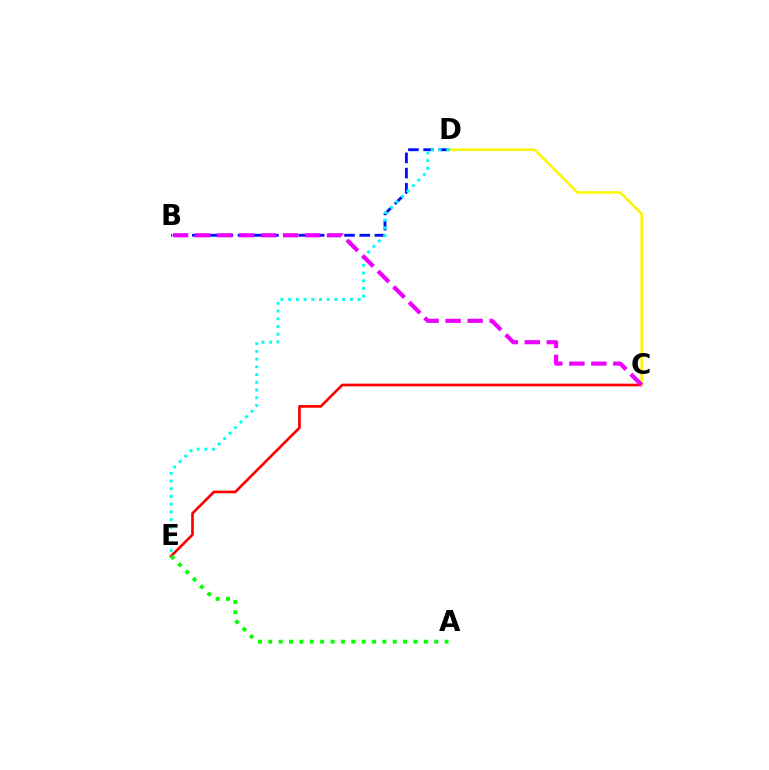{('C', 'E'): [{'color': '#ff0000', 'line_style': 'solid', 'thickness': 1.93}], ('A', 'E'): [{'color': '#08ff00', 'line_style': 'dotted', 'thickness': 2.82}], ('C', 'D'): [{'color': '#fcf500', 'line_style': 'solid', 'thickness': 1.79}], ('B', 'D'): [{'color': '#0010ff', 'line_style': 'dashed', 'thickness': 2.07}], ('D', 'E'): [{'color': '#00fff6', 'line_style': 'dotted', 'thickness': 2.1}], ('B', 'C'): [{'color': '#ee00ff', 'line_style': 'dashed', 'thickness': 2.99}]}